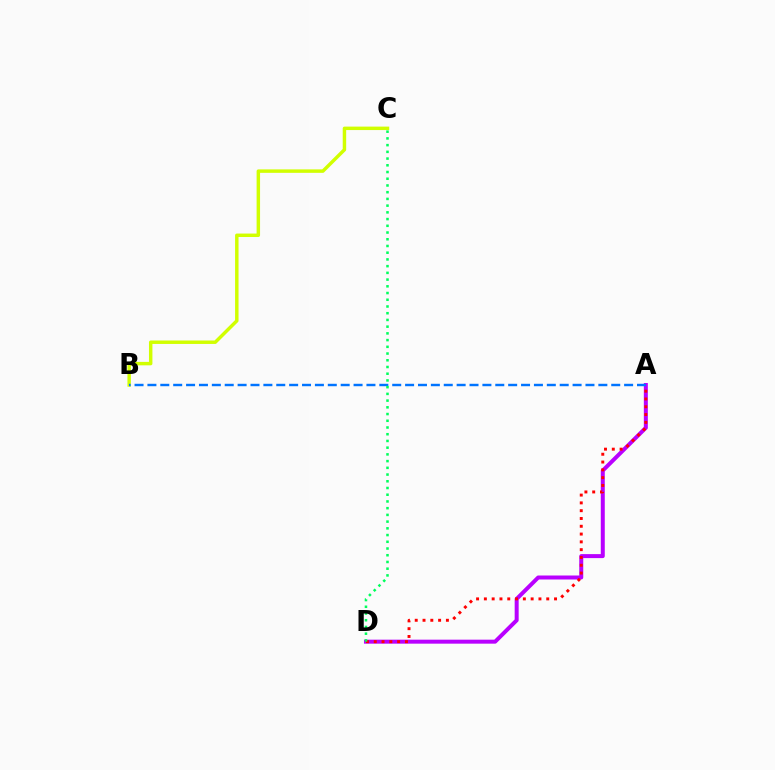{('B', 'C'): [{'color': '#d1ff00', 'line_style': 'solid', 'thickness': 2.48}], ('A', 'D'): [{'color': '#b900ff', 'line_style': 'solid', 'thickness': 2.87}, {'color': '#ff0000', 'line_style': 'dotted', 'thickness': 2.12}], ('A', 'B'): [{'color': '#0074ff', 'line_style': 'dashed', 'thickness': 1.75}], ('C', 'D'): [{'color': '#00ff5c', 'line_style': 'dotted', 'thickness': 1.83}]}